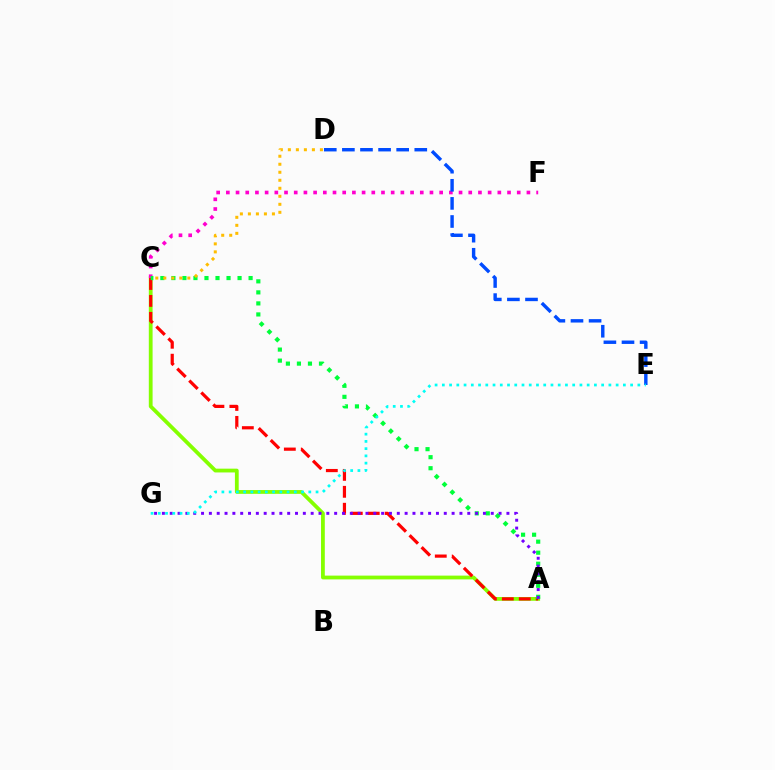{('A', 'C'): [{'color': '#84ff00', 'line_style': 'solid', 'thickness': 2.72}, {'color': '#ff0000', 'line_style': 'dashed', 'thickness': 2.3}, {'color': '#00ff39', 'line_style': 'dotted', 'thickness': 3.0}], ('C', 'F'): [{'color': '#ff00cf', 'line_style': 'dotted', 'thickness': 2.63}], ('A', 'G'): [{'color': '#7200ff', 'line_style': 'dotted', 'thickness': 2.13}], ('D', 'E'): [{'color': '#004bff', 'line_style': 'dashed', 'thickness': 2.46}], ('E', 'G'): [{'color': '#00fff6', 'line_style': 'dotted', 'thickness': 1.97}], ('C', 'D'): [{'color': '#ffbd00', 'line_style': 'dotted', 'thickness': 2.18}]}